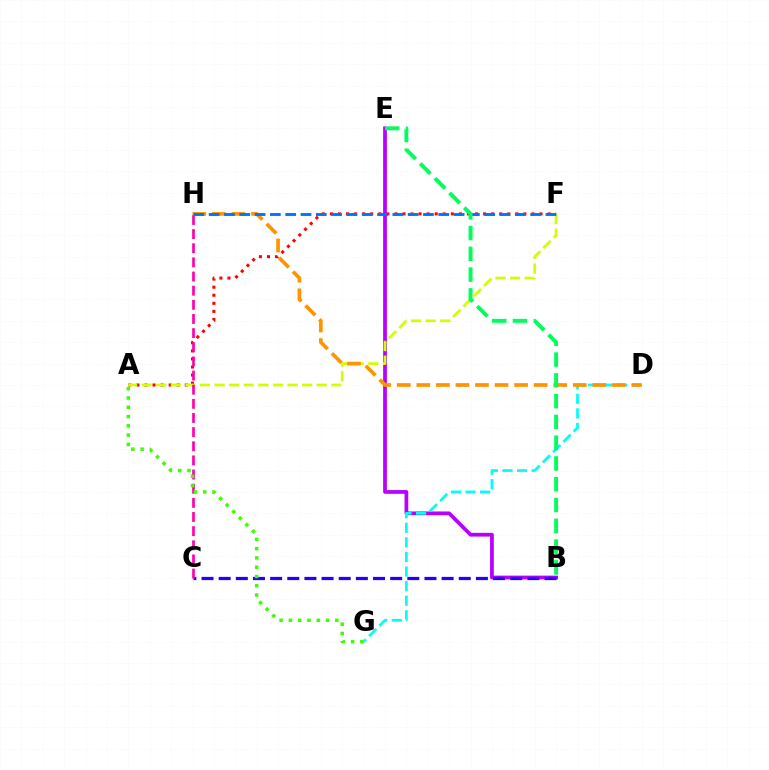{('B', 'E'): [{'color': '#b900ff', 'line_style': 'solid', 'thickness': 2.7}, {'color': '#00ff5c', 'line_style': 'dashed', 'thickness': 2.82}], ('A', 'F'): [{'color': '#ff0000', 'line_style': 'dotted', 'thickness': 2.19}, {'color': '#d1ff00', 'line_style': 'dashed', 'thickness': 1.98}], ('D', 'G'): [{'color': '#00fff6', 'line_style': 'dashed', 'thickness': 1.98}], ('B', 'C'): [{'color': '#2500ff', 'line_style': 'dashed', 'thickness': 2.33}], ('C', 'H'): [{'color': '#ff00ac', 'line_style': 'dashed', 'thickness': 1.92}], ('D', 'H'): [{'color': '#ff9400', 'line_style': 'dashed', 'thickness': 2.66}], ('A', 'G'): [{'color': '#3dff00', 'line_style': 'dotted', 'thickness': 2.52}], ('F', 'H'): [{'color': '#0074ff', 'line_style': 'dashed', 'thickness': 2.08}]}